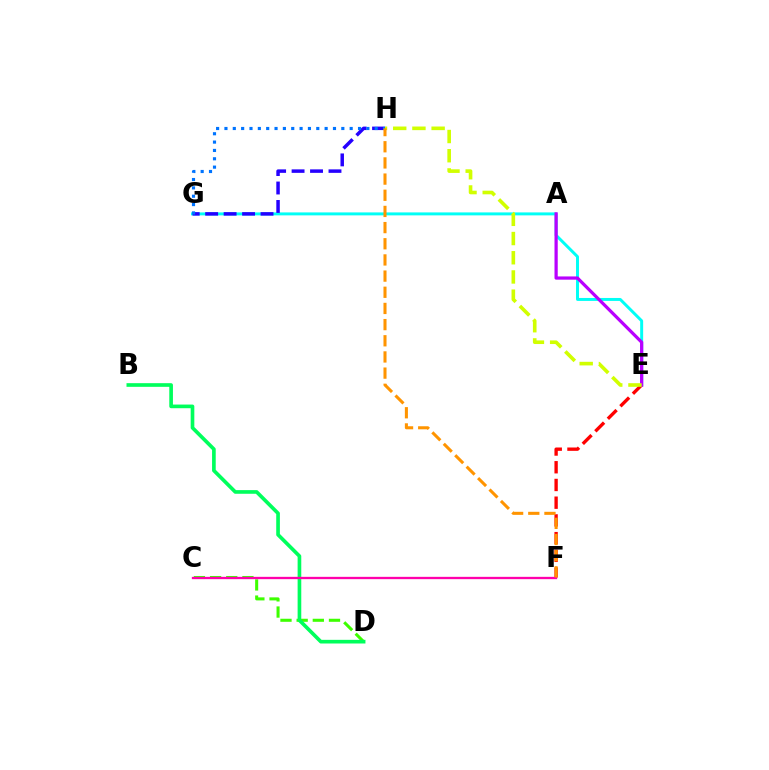{('E', 'G'): [{'color': '#00fff6', 'line_style': 'solid', 'thickness': 2.13}], ('E', 'F'): [{'color': '#ff0000', 'line_style': 'dashed', 'thickness': 2.41}], ('C', 'D'): [{'color': '#3dff00', 'line_style': 'dashed', 'thickness': 2.2}], ('G', 'H'): [{'color': '#2500ff', 'line_style': 'dashed', 'thickness': 2.51}, {'color': '#0074ff', 'line_style': 'dotted', 'thickness': 2.27}], ('B', 'D'): [{'color': '#00ff5c', 'line_style': 'solid', 'thickness': 2.63}], ('A', 'E'): [{'color': '#b900ff', 'line_style': 'solid', 'thickness': 2.32}], ('C', 'F'): [{'color': '#ff00ac', 'line_style': 'solid', 'thickness': 1.67}], ('E', 'H'): [{'color': '#d1ff00', 'line_style': 'dashed', 'thickness': 2.61}], ('F', 'H'): [{'color': '#ff9400', 'line_style': 'dashed', 'thickness': 2.2}]}